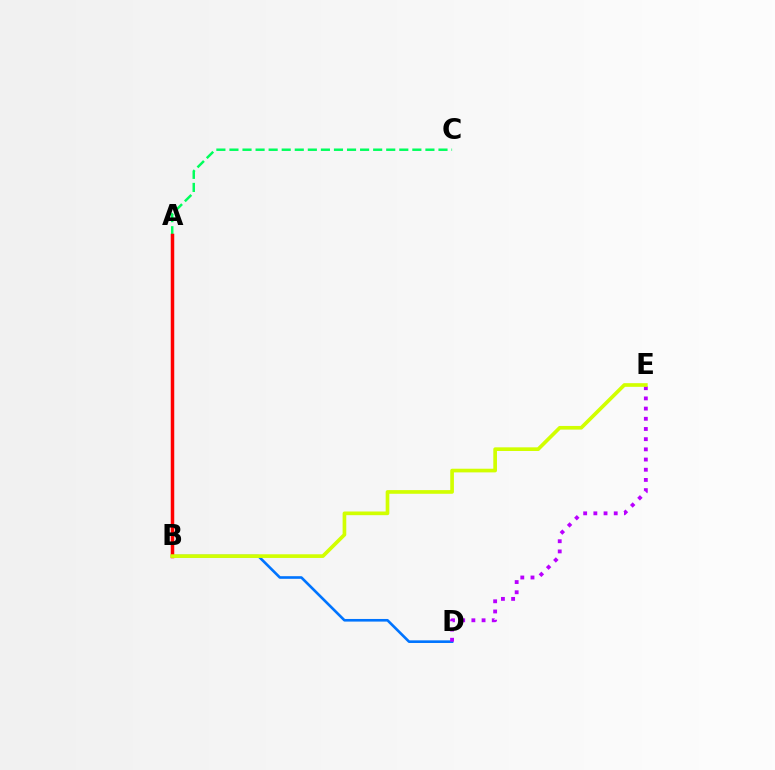{('B', 'D'): [{'color': '#0074ff', 'line_style': 'solid', 'thickness': 1.89}], ('A', 'C'): [{'color': '#00ff5c', 'line_style': 'dashed', 'thickness': 1.77}], ('A', 'B'): [{'color': '#ff0000', 'line_style': 'solid', 'thickness': 2.51}], ('D', 'E'): [{'color': '#b900ff', 'line_style': 'dotted', 'thickness': 2.77}], ('B', 'E'): [{'color': '#d1ff00', 'line_style': 'solid', 'thickness': 2.64}]}